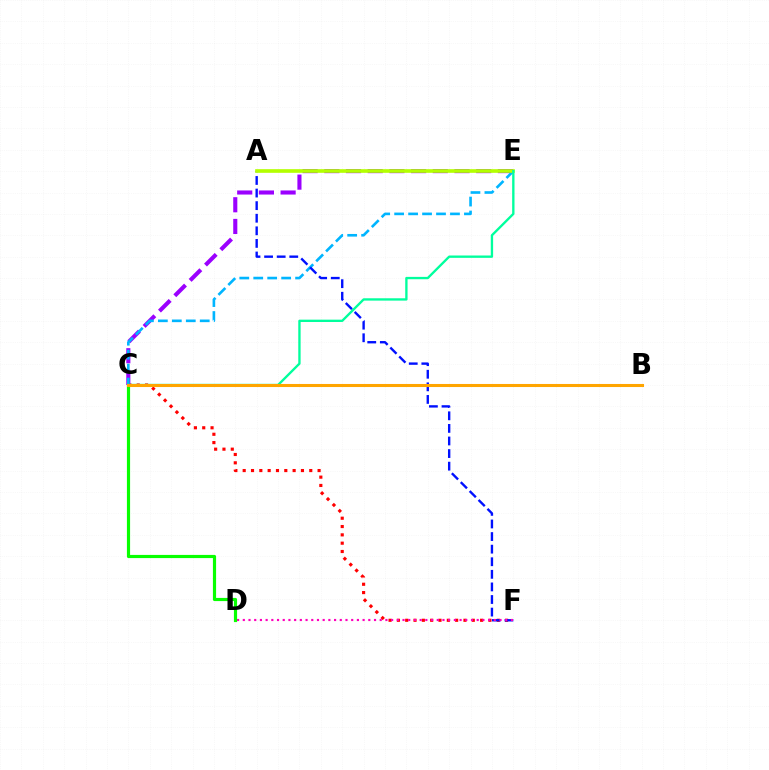{('C', 'F'): [{'color': '#ff0000', 'line_style': 'dotted', 'thickness': 2.26}], ('C', 'E'): [{'color': '#9b00ff', 'line_style': 'dashed', 'thickness': 2.95}, {'color': '#00b5ff', 'line_style': 'dashed', 'thickness': 1.9}, {'color': '#00ff9d', 'line_style': 'solid', 'thickness': 1.69}], ('A', 'F'): [{'color': '#0010ff', 'line_style': 'dashed', 'thickness': 1.71}], ('A', 'E'): [{'color': '#b3ff00', 'line_style': 'solid', 'thickness': 2.62}], ('D', 'F'): [{'color': '#ff00bd', 'line_style': 'dotted', 'thickness': 1.55}], ('C', 'D'): [{'color': '#08ff00', 'line_style': 'solid', 'thickness': 2.28}], ('B', 'C'): [{'color': '#ffa500', 'line_style': 'solid', 'thickness': 2.21}]}